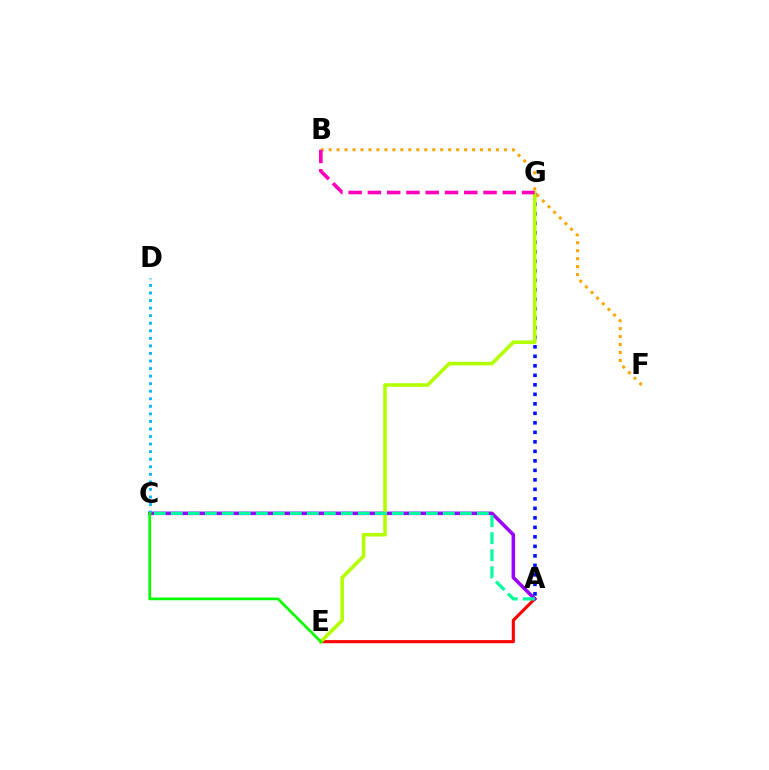{('A', 'E'): [{'color': '#ff0000', 'line_style': 'solid', 'thickness': 2.23}], ('A', 'C'): [{'color': '#9b00ff', 'line_style': 'solid', 'thickness': 2.55}, {'color': '#00ff9d', 'line_style': 'dashed', 'thickness': 2.31}], ('A', 'G'): [{'color': '#0010ff', 'line_style': 'dotted', 'thickness': 2.58}], ('E', 'G'): [{'color': '#b3ff00', 'line_style': 'solid', 'thickness': 2.58}], ('B', 'F'): [{'color': '#ffa500', 'line_style': 'dotted', 'thickness': 2.17}], ('B', 'G'): [{'color': '#ff00bd', 'line_style': 'dashed', 'thickness': 2.62}], ('C', 'D'): [{'color': '#00b5ff', 'line_style': 'dotted', 'thickness': 2.05}], ('C', 'E'): [{'color': '#08ff00', 'line_style': 'solid', 'thickness': 1.96}]}